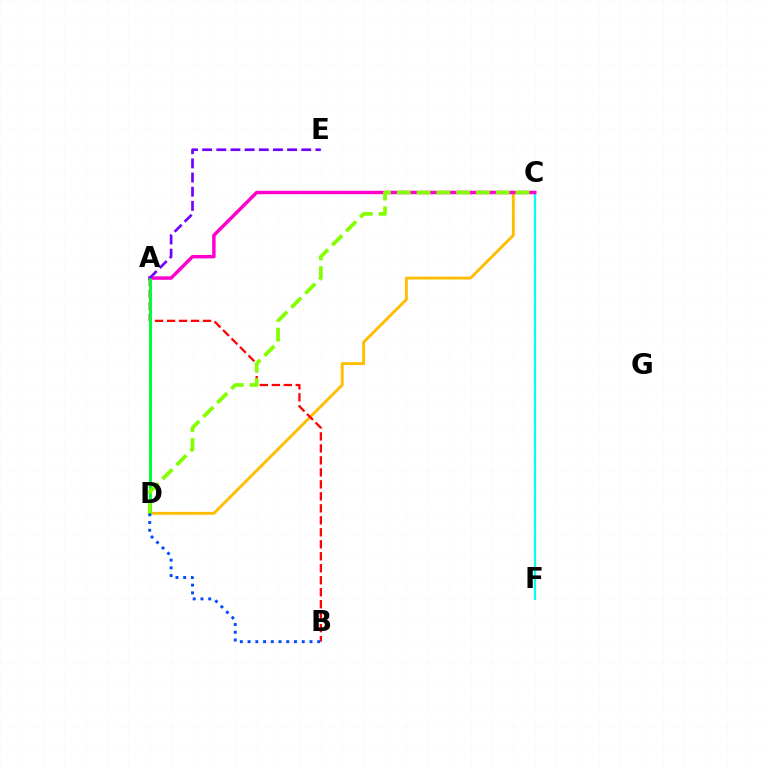{('C', 'D'): [{'color': '#ffbd00', 'line_style': 'solid', 'thickness': 2.08}, {'color': '#84ff00', 'line_style': 'dashed', 'thickness': 2.69}], ('A', 'B'): [{'color': '#ff0000', 'line_style': 'dashed', 'thickness': 1.63}], ('C', 'F'): [{'color': '#00fff6', 'line_style': 'solid', 'thickness': 1.65}], ('A', 'C'): [{'color': '#ff00cf', 'line_style': 'solid', 'thickness': 2.49}], ('A', 'D'): [{'color': '#00ff39', 'line_style': 'solid', 'thickness': 2.16}], ('B', 'D'): [{'color': '#004bff', 'line_style': 'dotted', 'thickness': 2.1}], ('A', 'E'): [{'color': '#7200ff', 'line_style': 'dashed', 'thickness': 1.92}]}